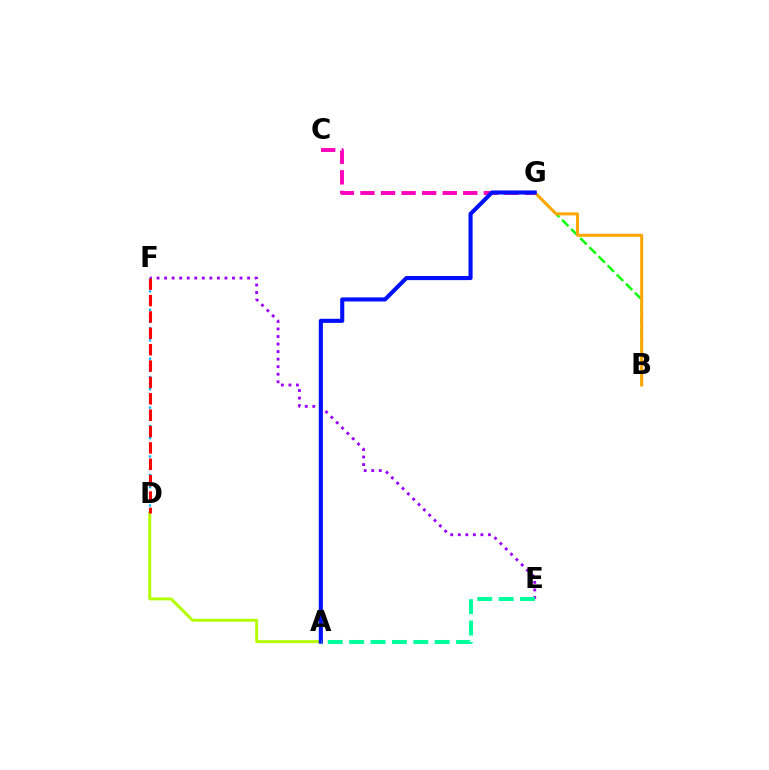{('C', 'G'): [{'color': '#ff00bd', 'line_style': 'dashed', 'thickness': 2.79}], ('A', 'D'): [{'color': '#b3ff00', 'line_style': 'solid', 'thickness': 2.12}], ('B', 'G'): [{'color': '#08ff00', 'line_style': 'dashed', 'thickness': 1.75}, {'color': '#ffa500', 'line_style': 'solid', 'thickness': 2.16}], ('E', 'F'): [{'color': '#9b00ff', 'line_style': 'dotted', 'thickness': 2.05}], ('D', 'F'): [{'color': '#00b5ff', 'line_style': 'dotted', 'thickness': 1.66}, {'color': '#ff0000', 'line_style': 'dashed', 'thickness': 2.22}], ('A', 'G'): [{'color': '#0010ff', 'line_style': 'solid', 'thickness': 2.95}], ('A', 'E'): [{'color': '#00ff9d', 'line_style': 'dashed', 'thickness': 2.91}]}